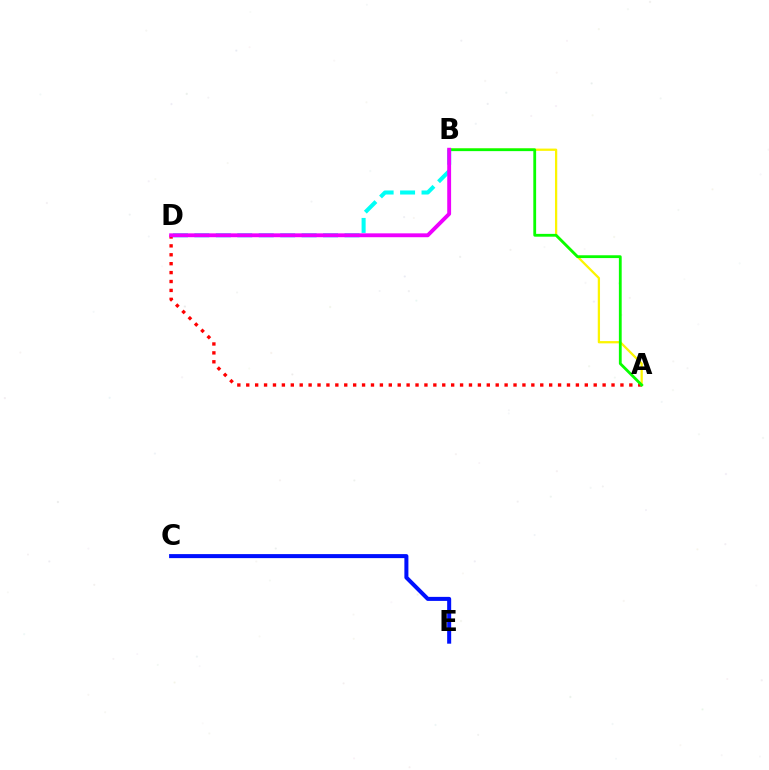{('A', 'D'): [{'color': '#ff0000', 'line_style': 'dotted', 'thickness': 2.42}], ('A', 'B'): [{'color': '#fcf500', 'line_style': 'solid', 'thickness': 1.63}, {'color': '#08ff00', 'line_style': 'solid', 'thickness': 2.02}], ('B', 'D'): [{'color': '#00fff6', 'line_style': 'dashed', 'thickness': 2.91}, {'color': '#ee00ff', 'line_style': 'solid', 'thickness': 2.79}], ('C', 'E'): [{'color': '#0010ff', 'line_style': 'solid', 'thickness': 2.9}]}